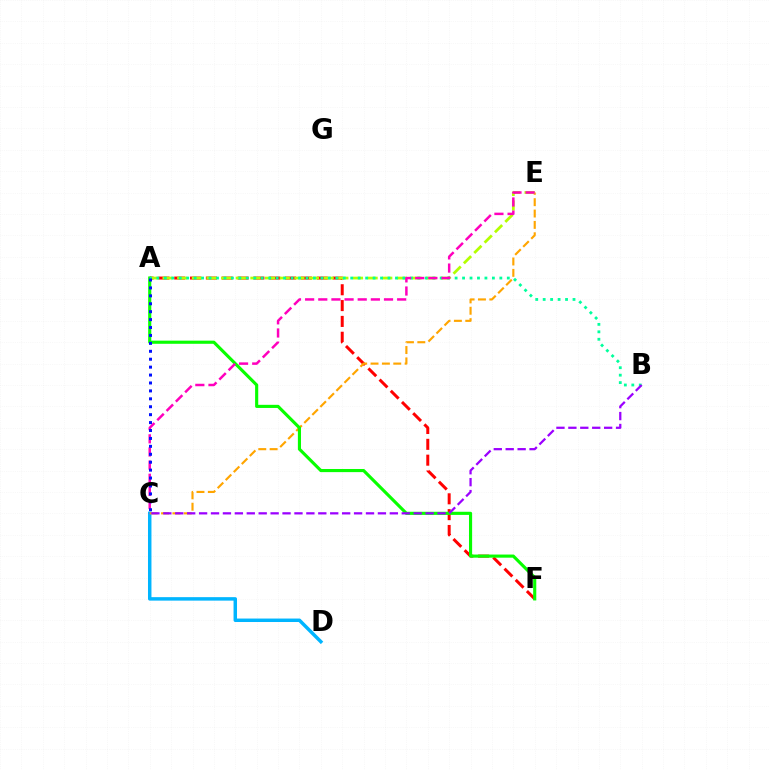{('C', 'D'): [{'color': '#00b5ff', 'line_style': 'solid', 'thickness': 2.5}], ('A', 'F'): [{'color': '#ff0000', 'line_style': 'dashed', 'thickness': 2.15}, {'color': '#08ff00', 'line_style': 'solid', 'thickness': 2.25}], ('C', 'E'): [{'color': '#ffa500', 'line_style': 'dashed', 'thickness': 1.54}, {'color': '#ff00bd', 'line_style': 'dashed', 'thickness': 1.79}], ('A', 'E'): [{'color': '#b3ff00', 'line_style': 'dashed', 'thickness': 1.99}], ('A', 'B'): [{'color': '#00ff9d', 'line_style': 'dotted', 'thickness': 2.03}], ('B', 'C'): [{'color': '#9b00ff', 'line_style': 'dashed', 'thickness': 1.62}], ('A', 'C'): [{'color': '#0010ff', 'line_style': 'dotted', 'thickness': 2.15}]}